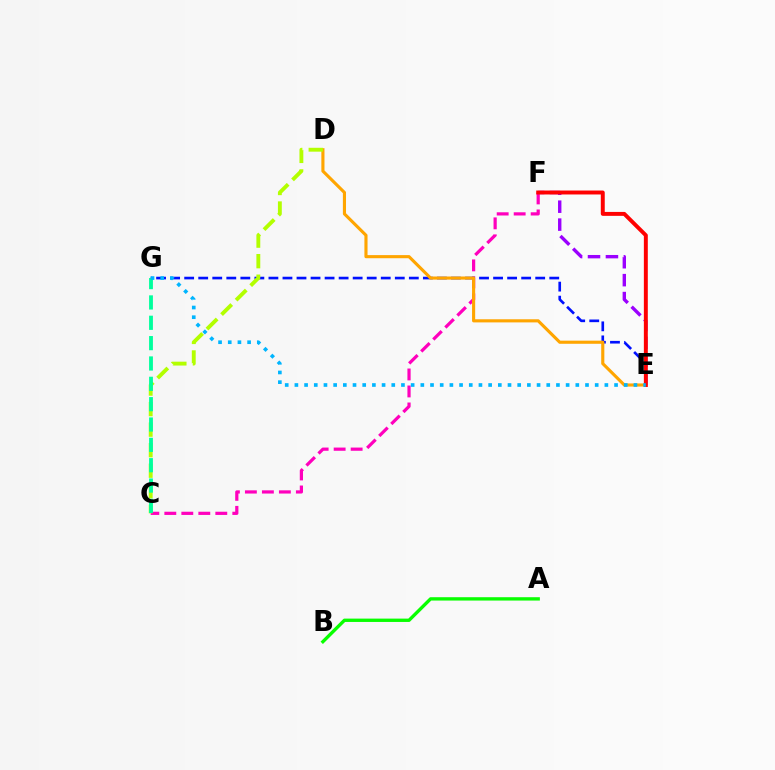{('E', 'F'): [{'color': '#9b00ff', 'line_style': 'dashed', 'thickness': 2.44}, {'color': '#ff0000', 'line_style': 'solid', 'thickness': 2.83}], ('A', 'B'): [{'color': '#08ff00', 'line_style': 'solid', 'thickness': 2.41}], ('C', 'F'): [{'color': '#ff00bd', 'line_style': 'dashed', 'thickness': 2.31}], ('E', 'G'): [{'color': '#0010ff', 'line_style': 'dashed', 'thickness': 1.91}, {'color': '#00b5ff', 'line_style': 'dotted', 'thickness': 2.63}], ('D', 'E'): [{'color': '#ffa500', 'line_style': 'solid', 'thickness': 2.25}], ('C', 'D'): [{'color': '#b3ff00', 'line_style': 'dashed', 'thickness': 2.79}], ('C', 'G'): [{'color': '#00ff9d', 'line_style': 'dashed', 'thickness': 2.76}]}